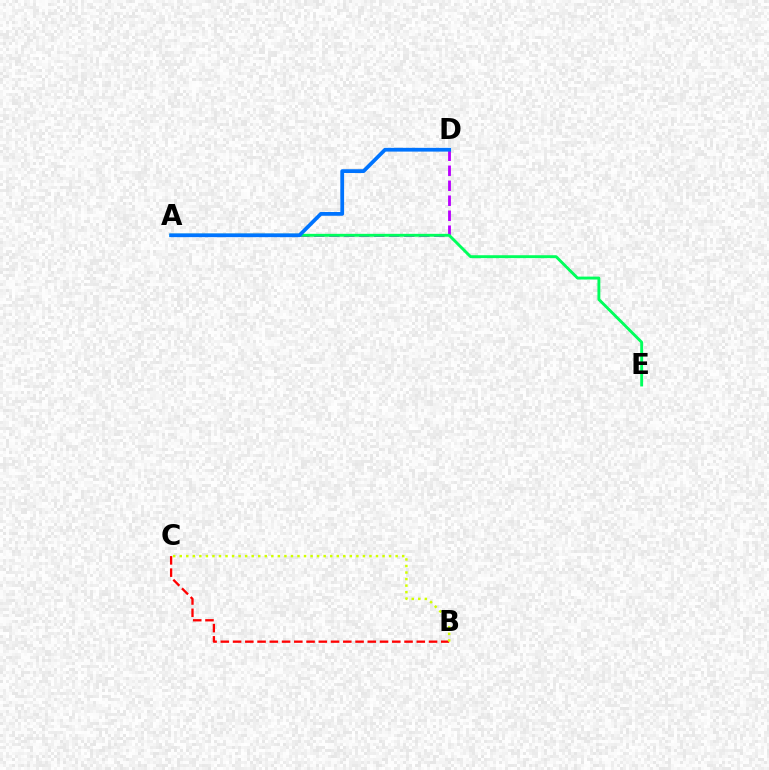{('A', 'D'): [{'color': '#b900ff', 'line_style': 'dashed', 'thickness': 2.04}, {'color': '#0074ff', 'line_style': 'solid', 'thickness': 2.71}], ('B', 'C'): [{'color': '#ff0000', 'line_style': 'dashed', 'thickness': 1.66}, {'color': '#d1ff00', 'line_style': 'dotted', 'thickness': 1.78}], ('A', 'E'): [{'color': '#00ff5c', 'line_style': 'solid', 'thickness': 2.08}]}